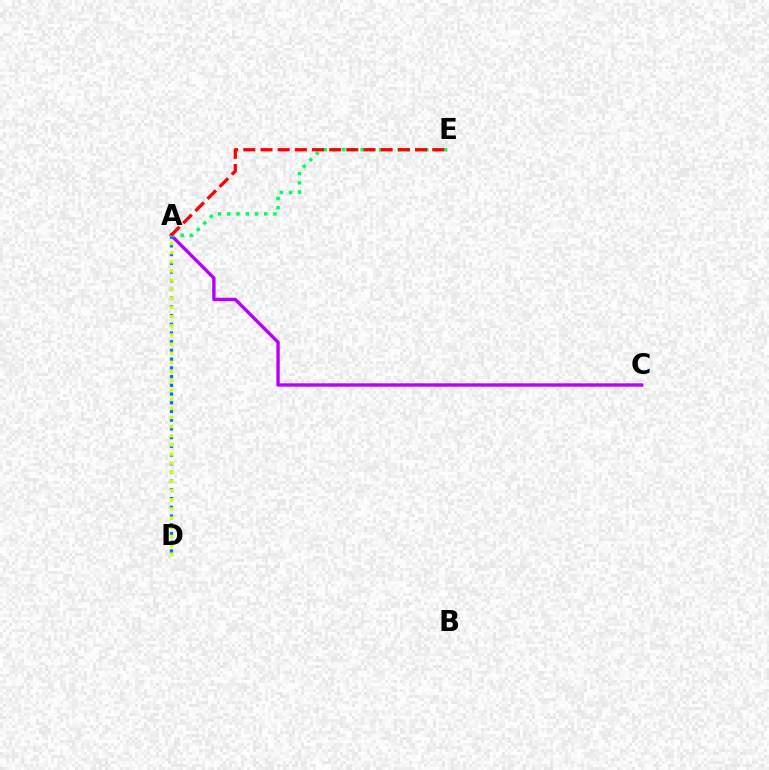{('A', 'C'): [{'color': '#b900ff', 'line_style': 'solid', 'thickness': 2.43}], ('A', 'D'): [{'color': '#0074ff', 'line_style': 'dotted', 'thickness': 2.37}, {'color': '#d1ff00', 'line_style': 'dotted', 'thickness': 2.49}], ('A', 'E'): [{'color': '#00ff5c', 'line_style': 'dotted', 'thickness': 2.51}, {'color': '#ff0000', 'line_style': 'dashed', 'thickness': 2.33}]}